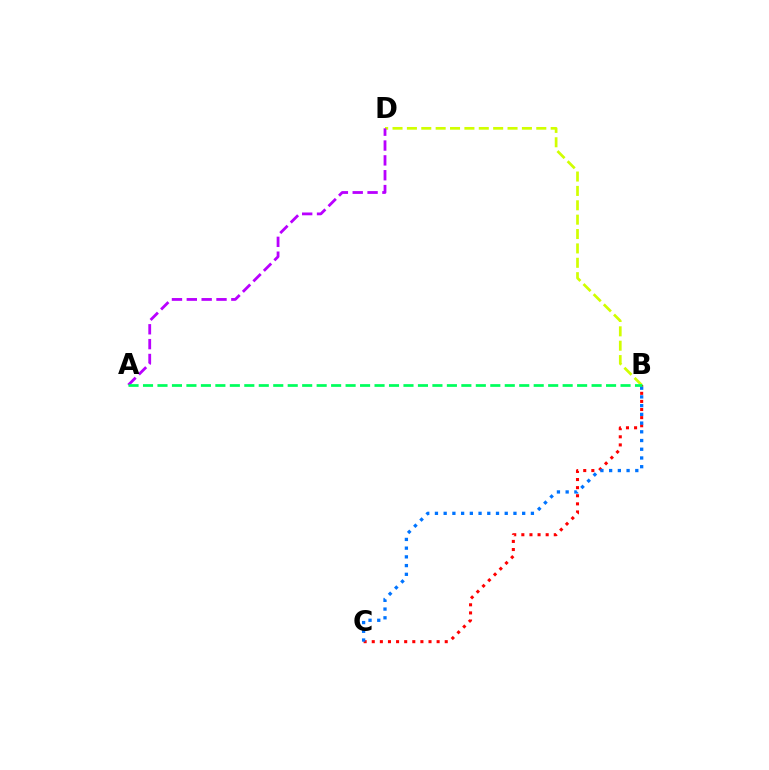{('B', 'C'): [{'color': '#ff0000', 'line_style': 'dotted', 'thickness': 2.2}, {'color': '#0074ff', 'line_style': 'dotted', 'thickness': 2.37}], ('B', 'D'): [{'color': '#d1ff00', 'line_style': 'dashed', 'thickness': 1.95}], ('A', 'D'): [{'color': '#b900ff', 'line_style': 'dashed', 'thickness': 2.02}], ('A', 'B'): [{'color': '#00ff5c', 'line_style': 'dashed', 'thickness': 1.97}]}